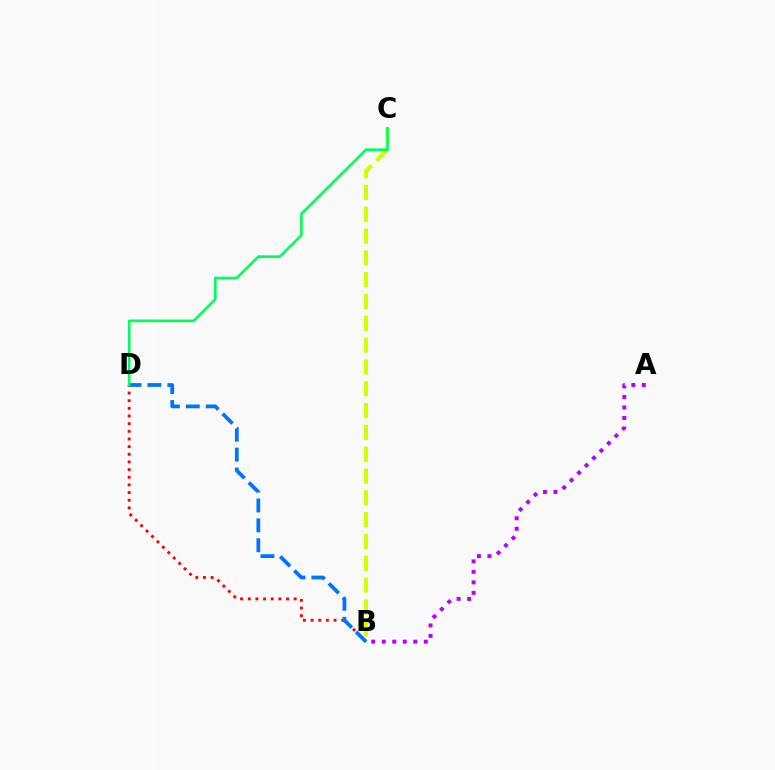{('B', 'D'): [{'color': '#ff0000', 'line_style': 'dotted', 'thickness': 2.08}, {'color': '#0074ff', 'line_style': 'dashed', 'thickness': 2.71}], ('A', 'B'): [{'color': '#b900ff', 'line_style': 'dotted', 'thickness': 2.86}], ('B', 'C'): [{'color': '#d1ff00', 'line_style': 'dashed', 'thickness': 2.96}], ('C', 'D'): [{'color': '#00ff5c', 'line_style': 'solid', 'thickness': 1.91}]}